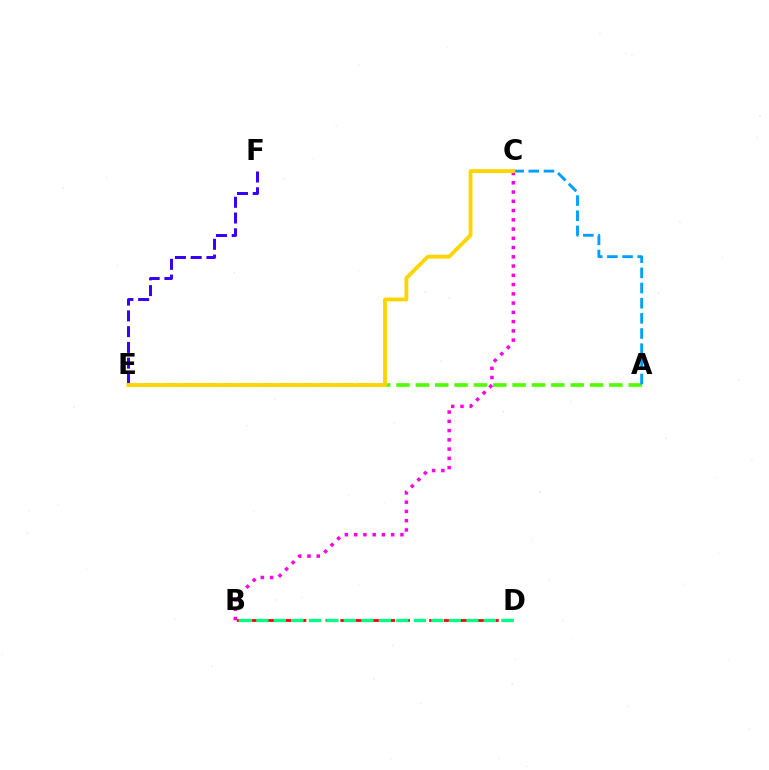{('E', 'F'): [{'color': '#3700ff', 'line_style': 'dashed', 'thickness': 2.14}], ('A', 'E'): [{'color': '#4fff00', 'line_style': 'dashed', 'thickness': 2.63}], ('B', 'C'): [{'color': '#ff00ed', 'line_style': 'dotted', 'thickness': 2.51}], ('B', 'D'): [{'color': '#ff0000', 'line_style': 'dashed', 'thickness': 2.01}, {'color': '#00ff86', 'line_style': 'dashed', 'thickness': 2.38}], ('A', 'C'): [{'color': '#009eff', 'line_style': 'dashed', 'thickness': 2.06}], ('C', 'E'): [{'color': '#ffd500', 'line_style': 'solid', 'thickness': 2.78}]}